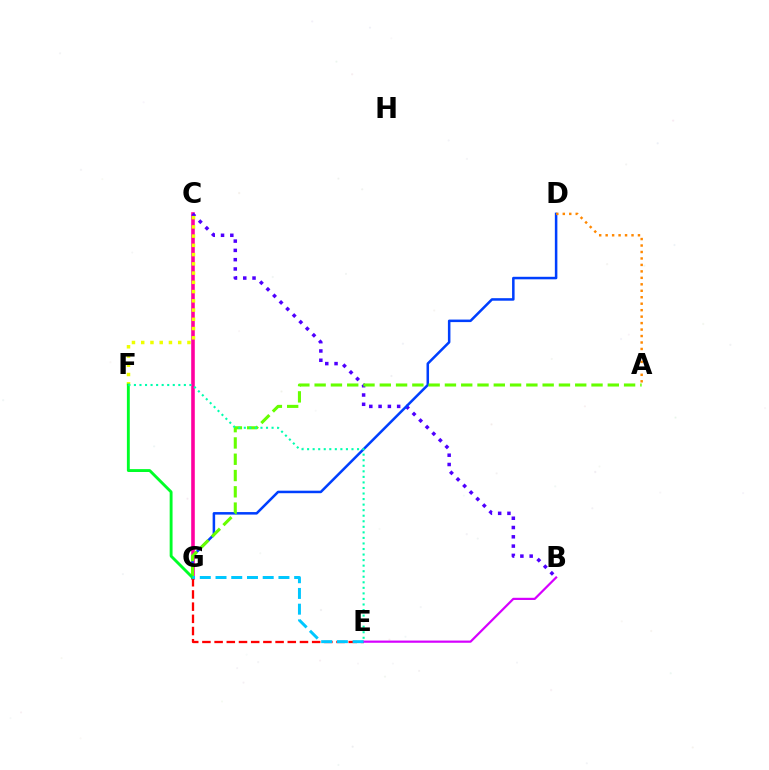{('C', 'G'): [{'color': '#ff00a0', 'line_style': 'solid', 'thickness': 2.59}], ('B', 'C'): [{'color': '#4f00ff', 'line_style': 'dotted', 'thickness': 2.52}], ('D', 'G'): [{'color': '#003fff', 'line_style': 'solid', 'thickness': 1.82}], ('A', 'D'): [{'color': '#ff8800', 'line_style': 'dotted', 'thickness': 1.76}], ('A', 'G'): [{'color': '#66ff00', 'line_style': 'dashed', 'thickness': 2.21}], ('C', 'F'): [{'color': '#eeff00', 'line_style': 'dotted', 'thickness': 2.51}], ('E', 'G'): [{'color': '#ff0000', 'line_style': 'dashed', 'thickness': 1.66}, {'color': '#00c7ff', 'line_style': 'dashed', 'thickness': 2.14}], ('B', 'E'): [{'color': '#d600ff', 'line_style': 'solid', 'thickness': 1.58}], ('F', 'G'): [{'color': '#00ff27', 'line_style': 'solid', 'thickness': 2.07}], ('E', 'F'): [{'color': '#00ffaf', 'line_style': 'dotted', 'thickness': 1.51}]}